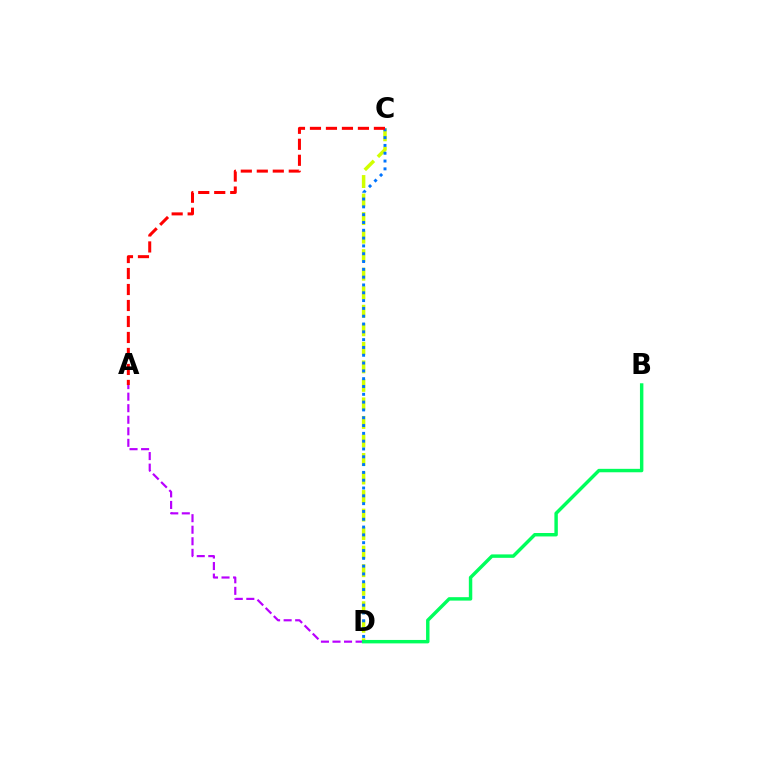{('C', 'D'): [{'color': '#d1ff00', 'line_style': 'dashed', 'thickness': 2.52}, {'color': '#0074ff', 'line_style': 'dotted', 'thickness': 2.12}], ('A', 'D'): [{'color': '#b900ff', 'line_style': 'dashed', 'thickness': 1.57}], ('B', 'D'): [{'color': '#00ff5c', 'line_style': 'solid', 'thickness': 2.47}], ('A', 'C'): [{'color': '#ff0000', 'line_style': 'dashed', 'thickness': 2.17}]}